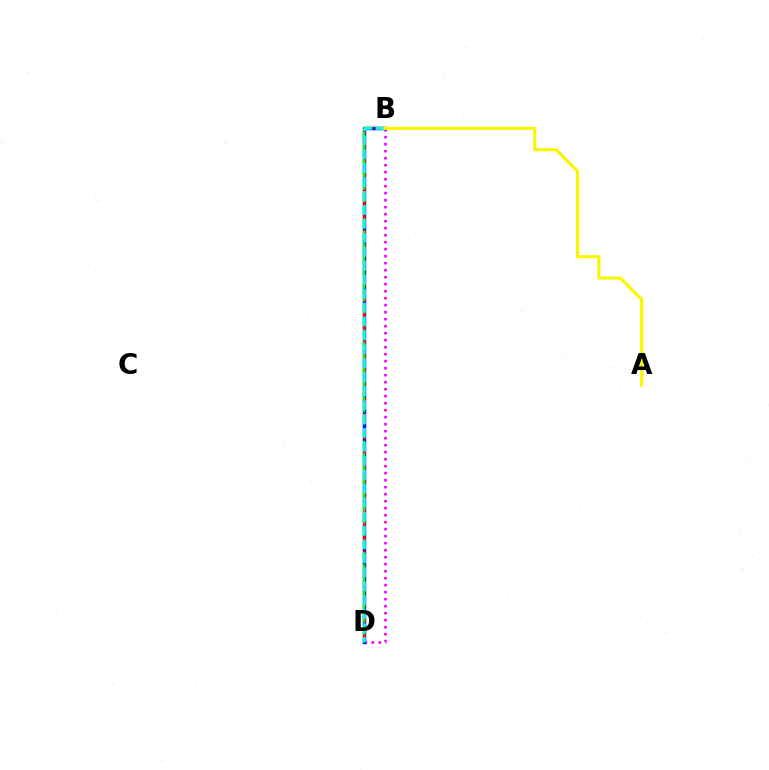{('B', 'D'): [{'color': '#ee00ff', 'line_style': 'dotted', 'thickness': 1.9}, {'color': '#0010ff', 'line_style': 'solid', 'thickness': 2.51}, {'color': '#ff0000', 'line_style': 'dashed', 'thickness': 2.08}, {'color': '#08ff00', 'line_style': 'dashed', 'thickness': 1.68}, {'color': '#00fff6', 'line_style': 'dashed', 'thickness': 1.89}], ('A', 'B'): [{'color': '#fcf500', 'line_style': 'solid', 'thickness': 2.24}]}